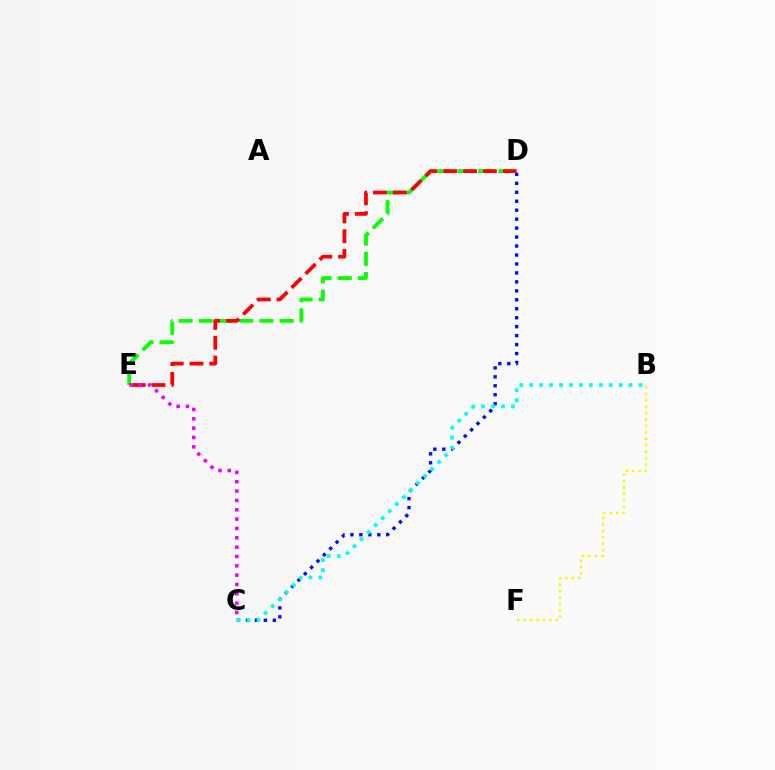{('C', 'D'): [{'color': '#0010ff', 'line_style': 'dotted', 'thickness': 2.43}], ('D', 'E'): [{'color': '#08ff00', 'line_style': 'dashed', 'thickness': 2.74}, {'color': '#ff0000', 'line_style': 'dashed', 'thickness': 2.69}], ('B', 'C'): [{'color': '#00fff6', 'line_style': 'dotted', 'thickness': 2.7}], ('B', 'F'): [{'color': '#fcf500', 'line_style': 'dotted', 'thickness': 1.75}], ('C', 'E'): [{'color': '#ee00ff', 'line_style': 'dotted', 'thickness': 2.54}]}